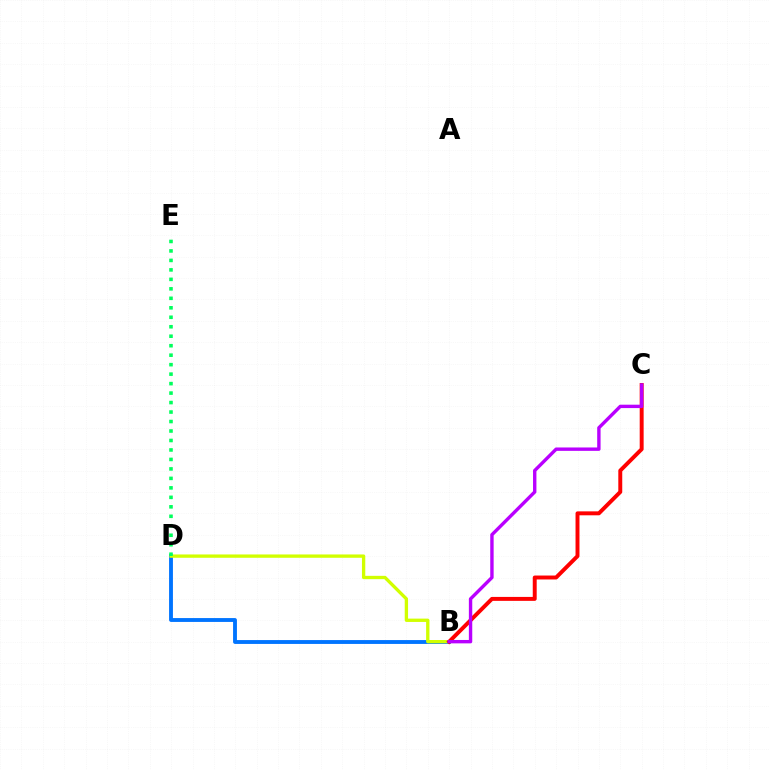{('B', 'D'): [{'color': '#0074ff', 'line_style': 'solid', 'thickness': 2.78}, {'color': '#d1ff00', 'line_style': 'solid', 'thickness': 2.4}], ('B', 'C'): [{'color': '#ff0000', 'line_style': 'solid', 'thickness': 2.84}, {'color': '#b900ff', 'line_style': 'solid', 'thickness': 2.44}], ('D', 'E'): [{'color': '#00ff5c', 'line_style': 'dotted', 'thickness': 2.58}]}